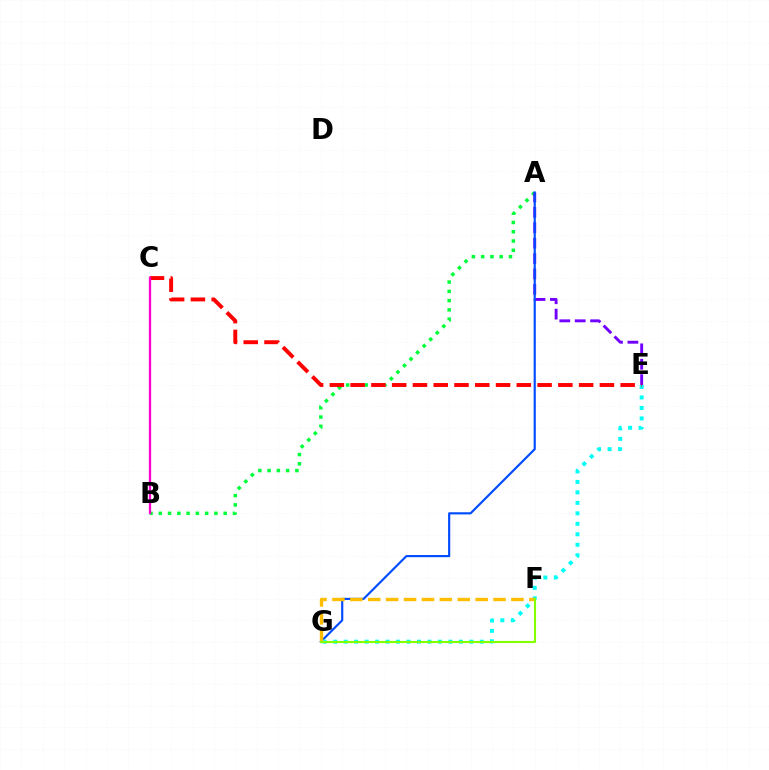{('A', 'B'): [{'color': '#00ff39', 'line_style': 'dotted', 'thickness': 2.52}], ('A', 'E'): [{'color': '#7200ff', 'line_style': 'dashed', 'thickness': 2.09}], ('A', 'G'): [{'color': '#004bff', 'line_style': 'solid', 'thickness': 1.56}], ('E', 'G'): [{'color': '#00fff6', 'line_style': 'dotted', 'thickness': 2.85}], ('C', 'E'): [{'color': '#ff0000', 'line_style': 'dashed', 'thickness': 2.82}], ('F', 'G'): [{'color': '#ffbd00', 'line_style': 'dashed', 'thickness': 2.43}, {'color': '#84ff00', 'line_style': 'solid', 'thickness': 1.53}], ('B', 'C'): [{'color': '#ff00cf', 'line_style': 'solid', 'thickness': 1.65}]}